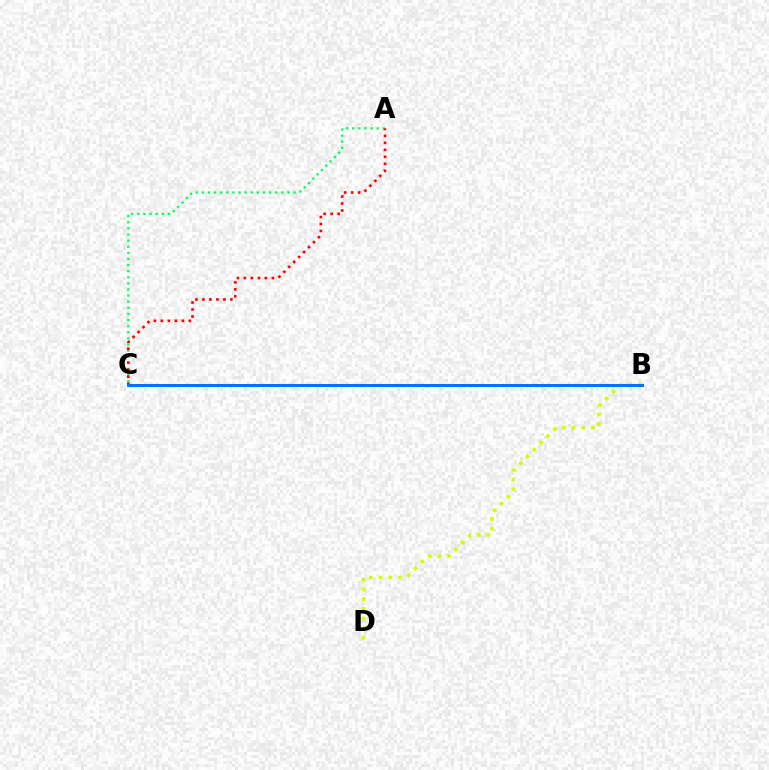{('A', 'C'): [{'color': '#00ff5c', 'line_style': 'dotted', 'thickness': 1.66}, {'color': '#ff0000', 'line_style': 'dotted', 'thickness': 1.9}], ('B', 'C'): [{'color': '#b900ff', 'line_style': 'dotted', 'thickness': 1.8}, {'color': '#0074ff', 'line_style': 'solid', 'thickness': 2.13}], ('B', 'D'): [{'color': '#d1ff00', 'line_style': 'dotted', 'thickness': 2.62}]}